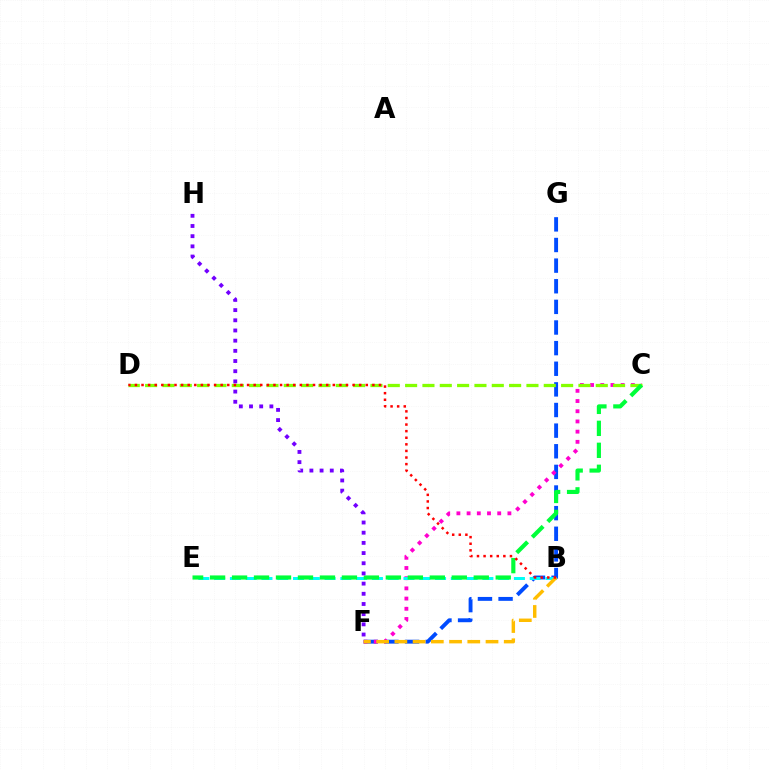{('F', 'G'): [{'color': '#004bff', 'line_style': 'dashed', 'thickness': 2.8}], ('C', 'F'): [{'color': '#ff00cf', 'line_style': 'dotted', 'thickness': 2.77}], ('C', 'D'): [{'color': '#84ff00', 'line_style': 'dashed', 'thickness': 2.35}], ('B', 'E'): [{'color': '#00fff6', 'line_style': 'dashed', 'thickness': 2.14}], ('C', 'E'): [{'color': '#00ff39', 'line_style': 'dashed', 'thickness': 2.99}], ('B', 'F'): [{'color': '#ffbd00', 'line_style': 'dashed', 'thickness': 2.48}], ('B', 'D'): [{'color': '#ff0000', 'line_style': 'dotted', 'thickness': 1.79}], ('F', 'H'): [{'color': '#7200ff', 'line_style': 'dotted', 'thickness': 2.77}]}